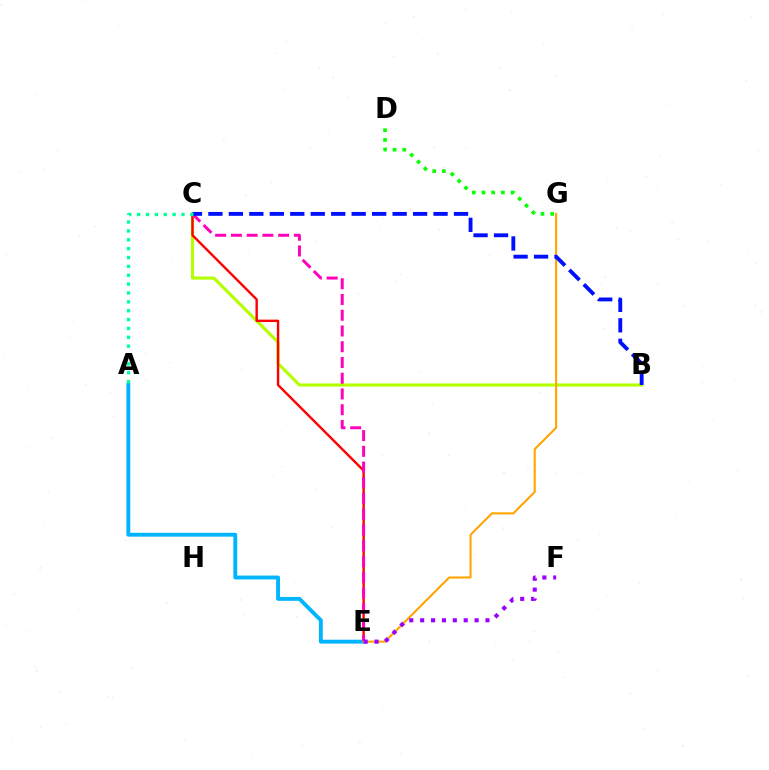{('B', 'C'): [{'color': '#b3ff00', 'line_style': 'solid', 'thickness': 2.25}, {'color': '#0010ff', 'line_style': 'dashed', 'thickness': 2.78}], ('C', 'E'): [{'color': '#ff0000', 'line_style': 'solid', 'thickness': 1.72}, {'color': '#ff00bd', 'line_style': 'dashed', 'thickness': 2.14}], ('A', 'E'): [{'color': '#00b5ff', 'line_style': 'solid', 'thickness': 2.79}], ('D', 'G'): [{'color': '#08ff00', 'line_style': 'dotted', 'thickness': 2.63}], ('E', 'G'): [{'color': '#ffa500', 'line_style': 'solid', 'thickness': 1.5}], ('A', 'C'): [{'color': '#00ff9d', 'line_style': 'dotted', 'thickness': 2.41}], ('E', 'F'): [{'color': '#9b00ff', 'line_style': 'dotted', 'thickness': 2.96}]}